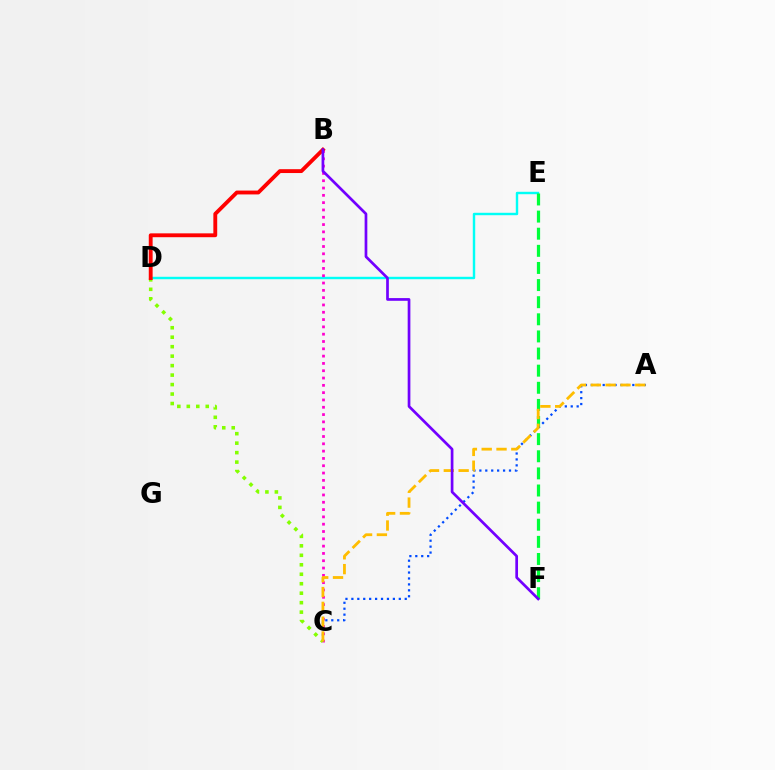{('D', 'E'): [{'color': '#00fff6', 'line_style': 'solid', 'thickness': 1.74}], ('B', 'C'): [{'color': '#ff00cf', 'line_style': 'dotted', 'thickness': 1.99}], ('E', 'F'): [{'color': '#00ff39', 'line_style': 'dashed', 'thickness': 2.33}], ('A', 'C'): [{'color': '#004bff', 'line_style': 'dotted', 'thickness': 1.61}, {'color': '#ffbd00', 'line_style': 'dashed', 'thickness': 2.01}], ('C', 'D'): [{'color': '#84ff00', 'line_style': 'dotted', 'thickness': 2.57}], ('B', 'D'): [{'color': '#ff0000', 'line_style': 'solid', 'thickness': 2.78}], ('B', 'F'): [{'color': '#7200ff', 'line_style': 'solid', 'thickness': 1.95}]}